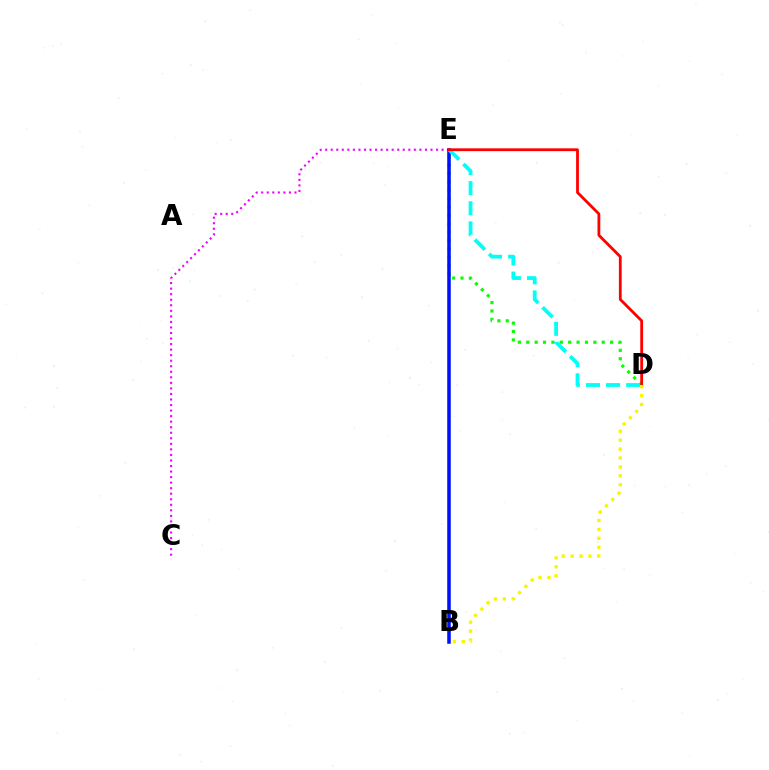{('C', 'E'): [{'color': '#ee00ff', 'line_style': 'dotted', 'thickness': 1.51}], ('D', 'E'): [{'color': '#08ff00', 'line_style': 'dotted', 'thickness': 2.28}, {'color': '#00fff6', 'line_style': 'dashed', 'thickness': 2.73}, {'color': '#ff0000', 'line_style': 'solid', 'thickness': 2.02}], ('B', 'E'): [{'color': '#0010ff', 'line_style': 'solid', 'thickness': 2.55}], ('B', 'D'): [{'color': '#fcf500', 'line_style': 'dotted', 'thickness': 2.42}]}